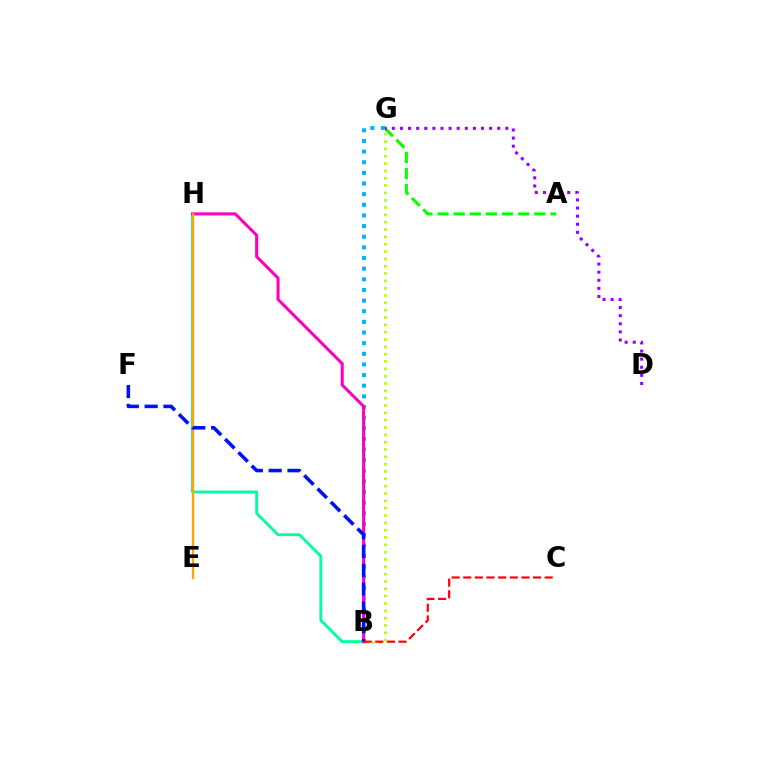{('B', 'G'): [{'color': '#b3ff00', 'line_style': 'dotted', 'thickness': 1.99}, {'color': '#00b5ff', 'line_style': 'dotted', 'thickness': 2.89}], ('B', 'H'): [{'color': '#00ff9d', 'line_style': 'solid', 'thickness': 2.08}, {'color': '#ff00bd', 'line_style': 'solid', 'thickness': 2.21}], ('A', 'G'): [{'color': '#08ff00', 'line_style': 'dashed', 'thickness': 2.19}], ('E', 'H'): [{'color': '#ffa500', 'line_style': 'solid', 'thickness': 1.69}], ('B', 'F'): [{'color': '#0010ff', 'line_style': 'dashed', 'thickness': 2.56}], ('D', 'G'): [{'color': '#9b00ff', 'line_style': 'dotted', 'thickness': 2.2}], ('B', 'C'): [{'color': '#ff0000', 'line_style': 'dashed', 'thickness': 1.58}]}